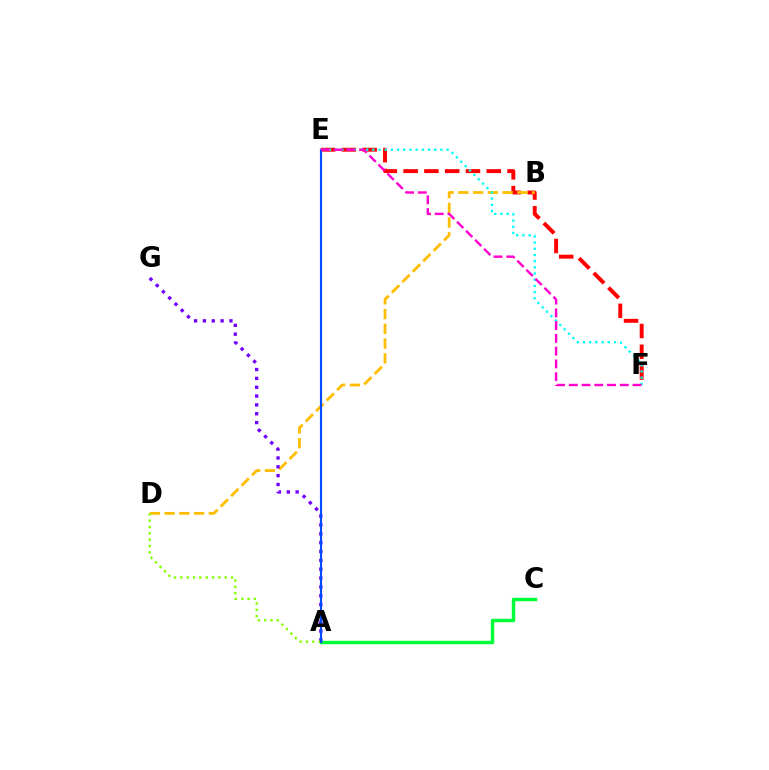{('E', 'F'): [{'color': '#ff0000', 'line_style': 'dashed', 'thickness': 2.82}, {'color': '#00fff6', 'line_style': 'dotted', 'thickness': 1.68}, {'color': '#ff00cf', 'line_style': 'dashed', 'thickness': 1.73}], ('B', 'D'): [{'color': '#ffbd00', 'line_style': 'dashed', 'thickness': 2.0}], ('A', 'C'): [{'color': '#00ff39', 'line_style': 'solid', 'thickness': 2.48}], ('A', 'G'): [{'color': '#7200ff', 'line_style': 'dotted', 'thickness': 2.4}], ('A', 'D'): [{'color': '#84ff00', 'line_style': 'dotted', 'thickness': 1.72}], ('A', 'E'): [{'color': '#004bff', 'line_style': 'solid', 'thickness': 1.55}]}